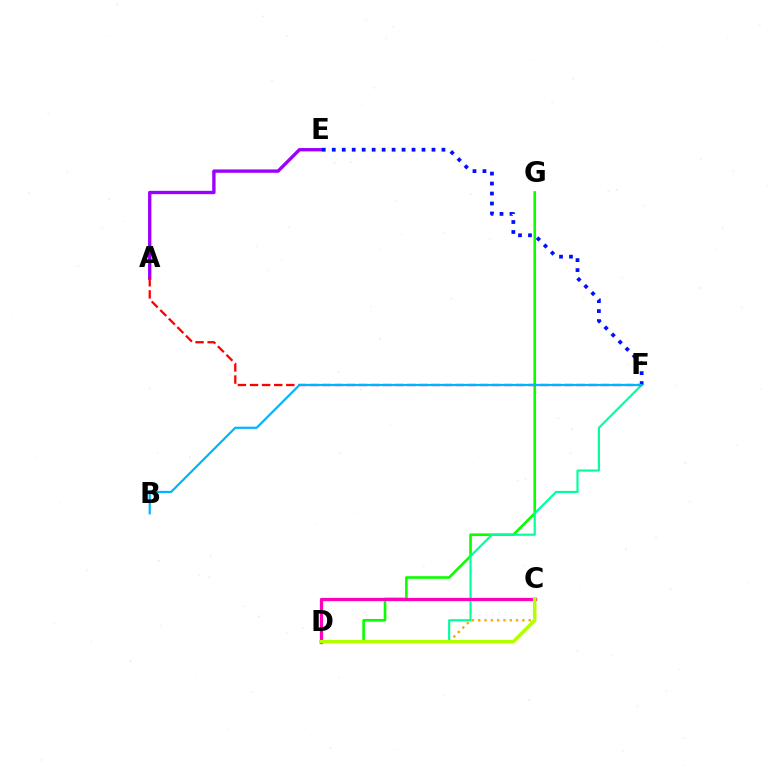{('C', 'D'): [{'color': '#ffa500', 'line_style': 'dotted', 'thickness': 1.71}, {'color': '#ff00bd', 'line_style': 'solid', 'thickness': 2.33}, {'color': '#b3ff00', 'line_style': 'solid', 'thickness': 2.52}], ('D', 'G'): [{'color': '#08ff00', 'line_style': 'solid', 'thickness': 1.88}], ('D', 'F'): [{'color': '#00ff9d', 'line_style': 'solid', 'thickness': 1.56}], ('A', 'E'): [{'color': '#9b00ff', 'line_style': 'solid', 'thickness': 2.41}], ('E', 'F'): [{'color': '#0010ff', 'line_style': 'dotted', 'thickness': 2.71}], ('A', 'F'): [{'color': '#ff0000', 'line_style': 'dashed', 'thickness': 1.64}], ('B', 'F'): [{'color': '#00b5ff', 'line_style': 'solid', 'thickness': 1.59}]}